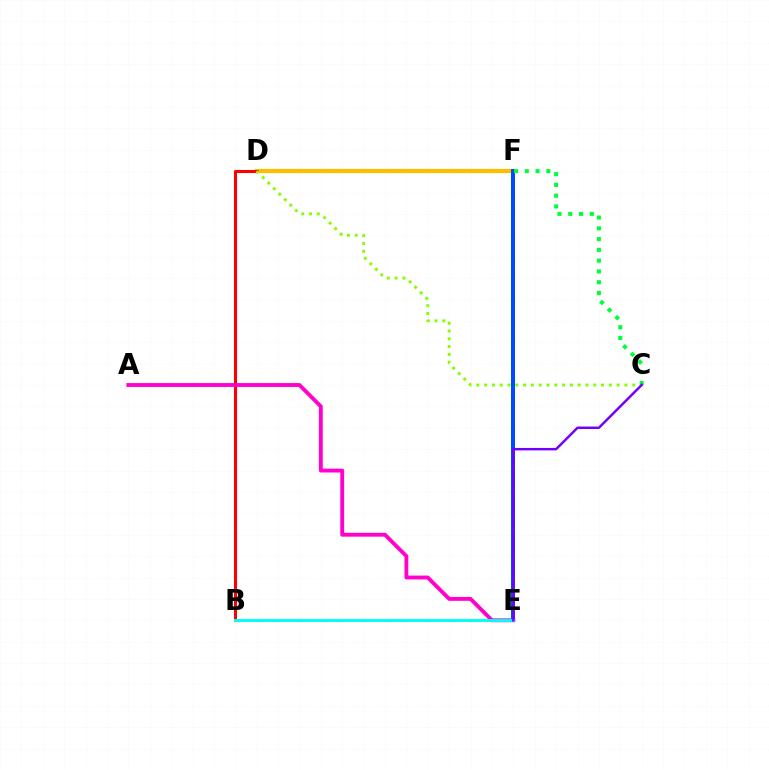{('D', 'F'): [{'color': '#ffbd00', 'line_style': 'solid', 'thickness': 3.0}], ('B', 'D'): [{'color': '#ff0000', 'line_style': 'solid', 'thickness': 2.2}], ('A', 'E'): [{'color': '#ff00cf', 'line_style': 'solid', 'thickness': 2.78}], ('E', 'F'): [{'color': '#004bff', 'line_style': 'solid', 'thickness': 2.89}], ('B', 'E'): [{'color': '#00fff6', 'line_style': 'solid', 'thickness': 2.12}], ('C', 'D'): [{'color': '#84ff00', 'line_style': 'dotted', 'thickness': 2.12}], ('C', 'F'): [{'color': '#00ff39', 'line_style': 'dotted', 'thickness': 2.93}], ('C', 'E'): [{'color': '#7200ff', 'line_style': 'solid', 'thickness': 1.77}]}